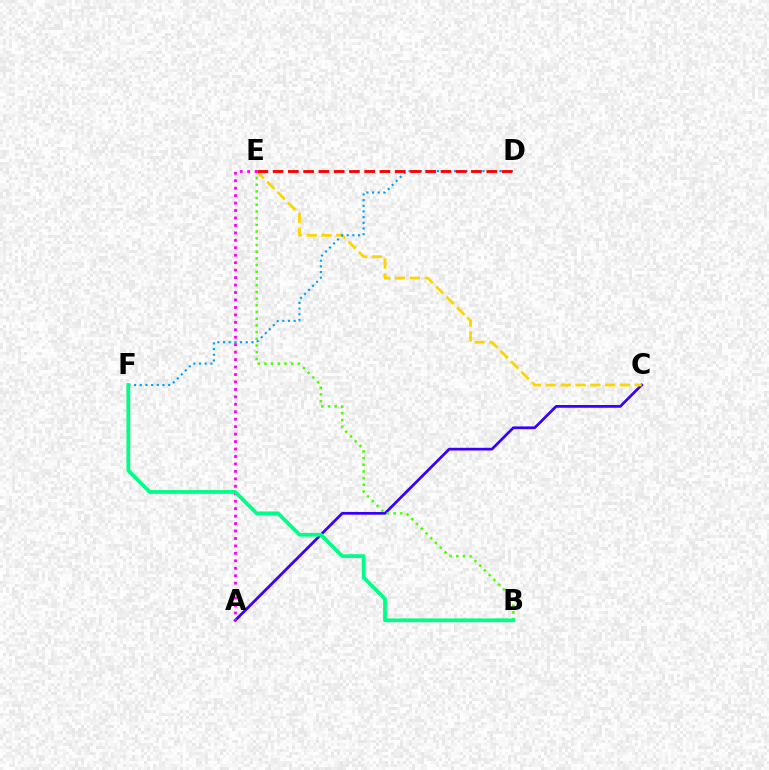{('A', 'C'): [{'color': '#3700ff', 'line_style': 'solid', 'thickness': 1.97}], ('B', 'E'): [{'color': '#4fff00', 'line_style': 'dotted', 'thickness': 1.82}], ('C', 'E'): [{'color': '#ffd500', 'line_style': 'dashed', 'thickness': 2.01}], ('D', 'F'): [{'color': '#009eff', 'line_style': 'dotted', 'thickness': 1.54}], ('D', 'E'): [{'color': '#ff0000', 'line_style': 'dashed', 'thickness': 2.07}], ('A', 'E'): [{'color': '#ff00ed', 'line_style': 'dotted', 'thickness': 2.03}], ('B', 'F'): [{'color': '#00ff86', 'line_style': 'solid', 'thickness': 2.71}]}